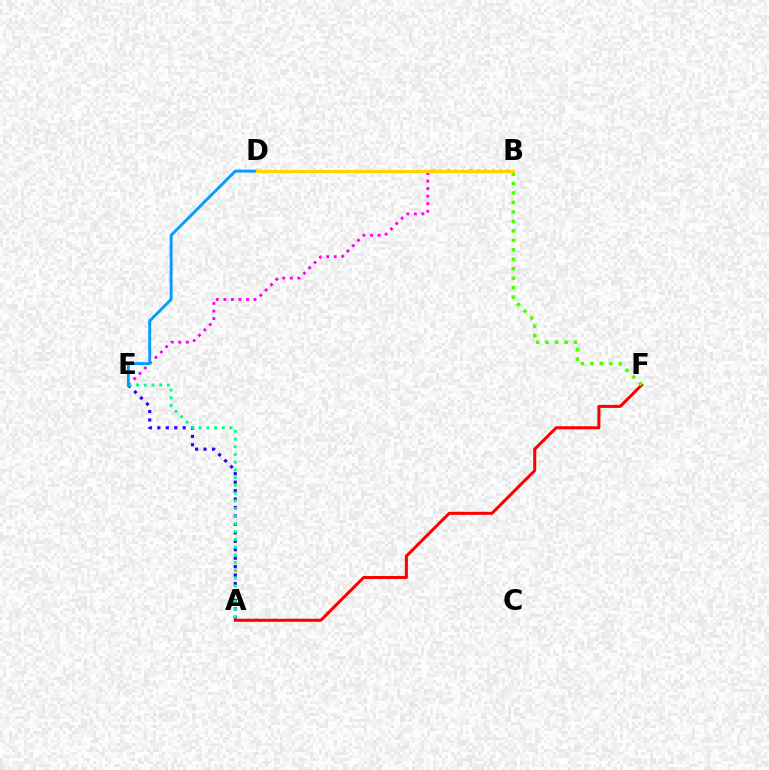{('A', 'E'): [{'color': '#3700ff', 'line_style': 'dotted', 'thickness': 2.3}, {'color': '#00ff86', 'line_style': 'dotted', 'thickness': 2.1}], ('B', 'E'): [{'color': '#ff00ed', 'line_style': 'dotted', 'thickness': 2.05}], ('A', 'F'): [{'color': '#ff0000', 'line_style': 'solid', 'thickness': 2.18}], ('B', 'F'): [{'color': '#4fff00', 'line_style': 'dotted', 'thickness': 2.57}], ('D', 'E'): [{'color': '#009eff', 'line_style': 'solid', 'thickness': 2.09}], ('B', 'D'): [{'color': '#ffd500', 'line_style': 'solid', 'thickness': 2.24}]}